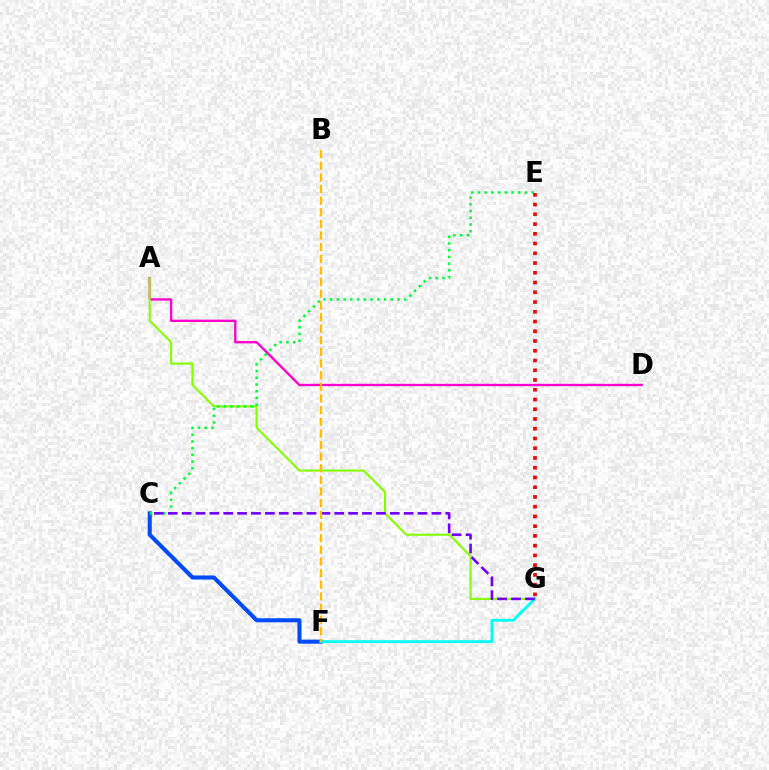{('A', 'D'): [{'color': '#ff00cf', 'line_style': 'solid', 'thickness': 1.69}], ('C', 'F'): [{'color': '#004bff', 'line_style': 'solid', 'thickness': 2.92}], ('A', 'G'): [{'color': '#84ff00', 'line_style': 'solid', 'thickness': 1.51}], ('C', 'E'): [{'color': '#00ff39', 'line_style': 'dotted', 'thickness': 1.83}], ('F', 'G'): [{'color': '#00fff6', 'line_style': 'solid', 'thickness': 2.06}], ('E', 'G'): [{'color': '#ff0000', 'line_style': 'dotted', 'thickness': 2.65}], ('C', 'G'): [{'color': '#7200ff', 'line_style': 'dashed', 'thickness': 1.89}], ('B', 'F'): [{'color': '#ffbd00', 'line_style': 'dashed', 'thickness': 1.58}]}